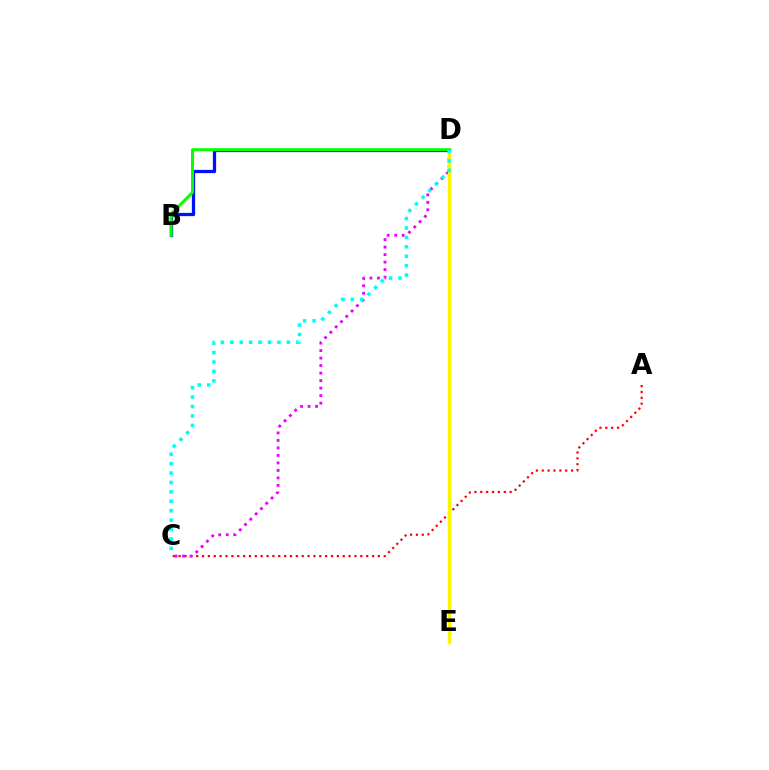{('A', 'C'): [{'color': '#ff0000', 'line_style': 'dotted', 'thickness': 1.59}], ('C', 'D'): [{'color': '#ee00ff', 'line_style': 'dotted', 'thickness': 2.04}, {'color': '#00fff6', 'line_style': 'dotted', 'thickness': 2.56}], ('D', 'E'): [{'color': '#fcf500', 'line_style': 'solid', 'thickness': 2.48}], ('B', 'D'): [{'color': '#0010ff', 'line_style': 'solid', 'thickness': 2.35}, {'color': '#08ff00', 'line_style': 'solid', 'thickness': 2.17}]}